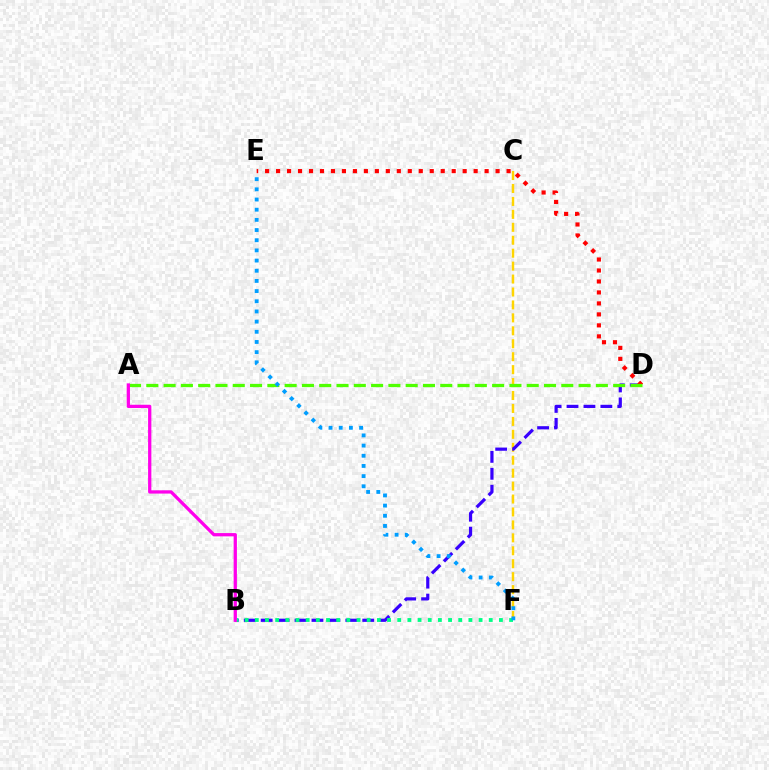{('C', 'F'): [{'color': '#ffd500', 'line_style': 'dashed', 'thickness': 1.76}], ('B', 'D'): [{'color': '#3700ff', 'line_style': 'dashed', 'thickness': 2.3}], ('D', 'E'): [{'color': '#ff0000', 'line_style': 'dotted', 'thickness': 2.98}], ('A', 'D'): [{'color': '#4fff00', 'line_style': 'dashed', 'thickness': 2.35}], ('B', 'F'): [{'color': '#00ff86', 'line_style': 'dotted', 'thickness': 2.76}], ('A', 'B'): [{'color': '#ff00ed', 'line_style': 'solid', 'thickness': 2.35}], ('E', 'F'): [{'color': '#009eff', 'line_style': 'dotted', 'thickness': 2.76}]}